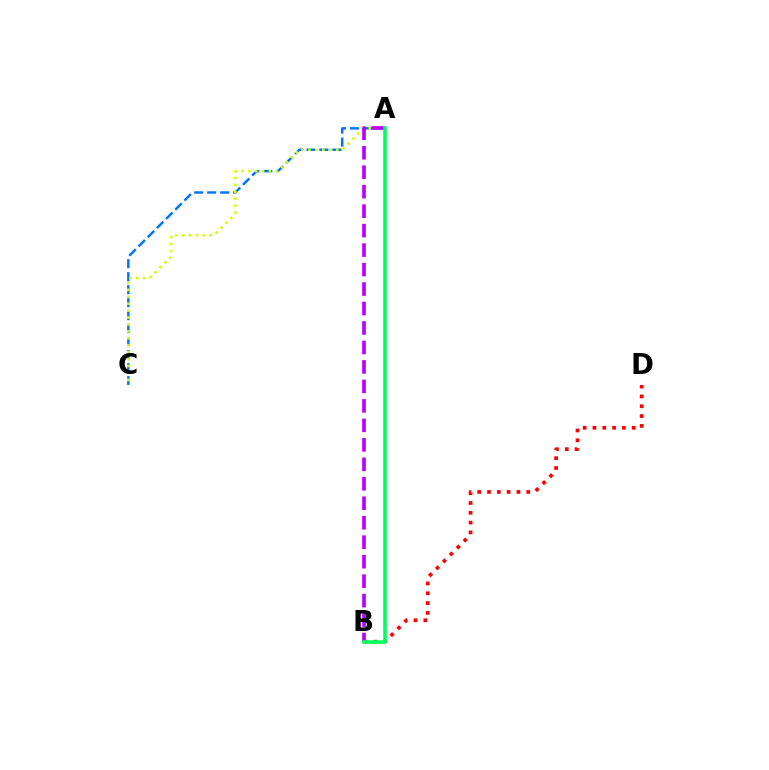{('A', 'C'): [{'color': '#0074ff', 'line_style': 'dashed', 'thickness': 1.77}, {'color': '#d1ff00', 'line_style': 'dotted', 'thickness': 1.88}], ('B', 'D'): [{'color': '#ff0000', 'line_style': 'dotted', 'thickness': 2.67}], ('A', 'B'): [{'color': '#b900ff', 'line_style': 'dashed', 'thickness': 2.65}, {'color': '#00ff5c', 'line_style': 'solid', 'thickness': 2.58}]}